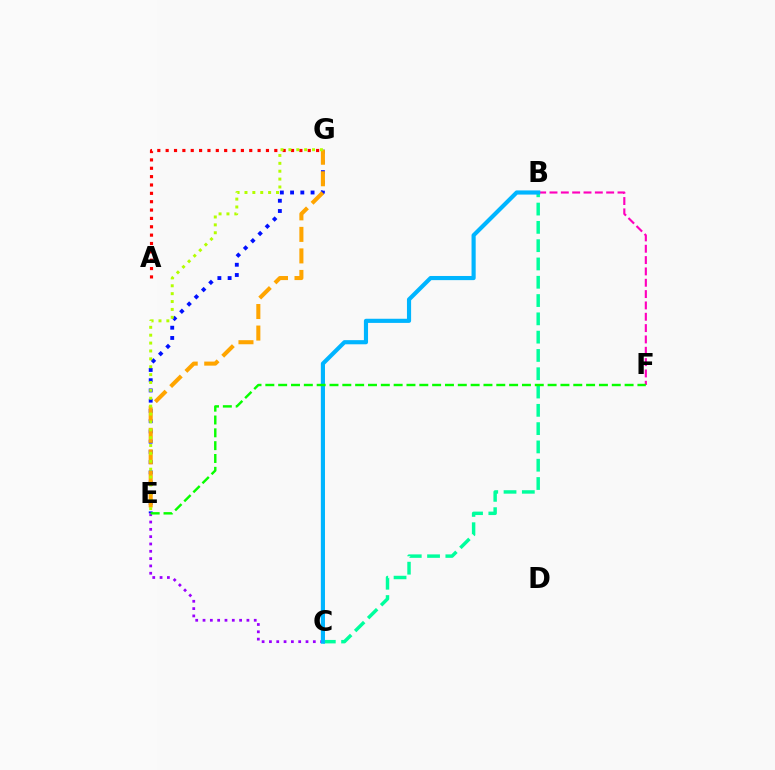{('E', 'G'): [{'color': '#0010ff', 'line_style': 'dotted', 'thickness': 2.78}, {'color': '#ffa500', 'line_style': 'dashed', 'thickness': 2.92}, {'color': '#b3ff00', 'line_style': 'dotted', 'thickness': 2.14}], ('B', 'F'): [{'color': '#ff00bd', 'line_style': 'dashed', 'thickness': 1.54}], ('A', 'G'): [{'color': '#ff0000', 'line_style': 'dotted', 'thickness': 2.27}], ('C', 'E'): [{'color': '#9b00ff', 'line_style': 'dotted', 'thickness': 1.99}], ('B', 'C'): [{'color': '#00ff9d', 'line_style': 'dashed', 'thickness': 2.49}, {'color': '#00b5ff', 'line_style': 'solid', 'thickness': 2.98}], ('E', 'F'): [{'color': '#08ff00', 'line_style': 'dashed', 'thickness': 1.74}]}